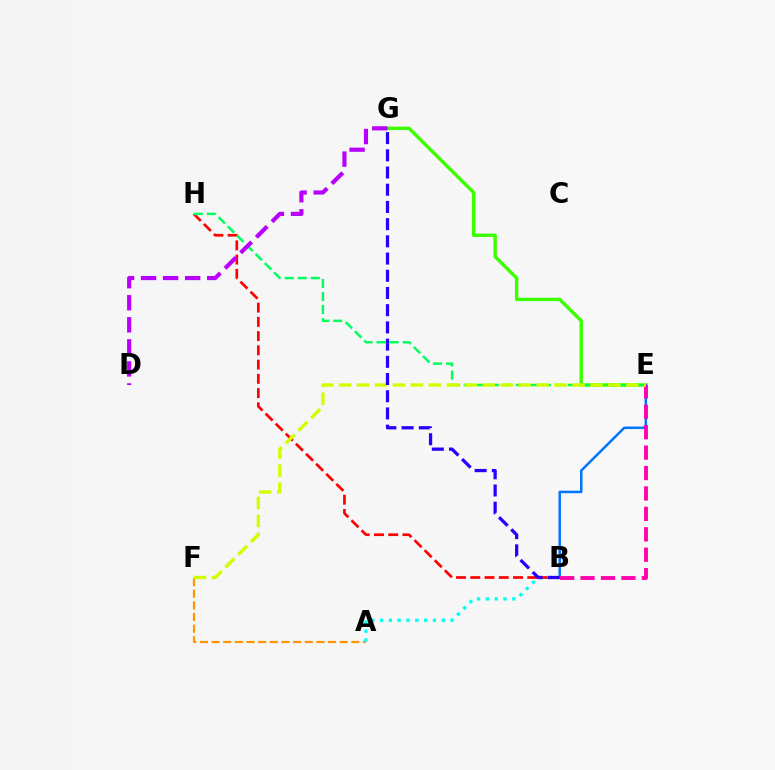{('A', 'F'): [{'color': '#ff9400', 'line_style': 'dashed', 'thickness': 1.58}], ('E', 'G'): [{'color': '#3dff00', 'line_style': 'solid', 'thickness': 2.46}], ('B', 'H'): [{'color': '#ff0000', 'line_style': 'dashed', 'thickness': 1.94}], ('E', 'H'): [{'color': '#00ff5c', 'line_style': 'dashed', 'thickness': 1.77}], ('B', 'E'): [{'color': '#0074ff', 'line_style': 'solid', 'thickness': 1.79}, {'color': '#ff00ac', 'line_style': 'dashed', 'thickness': 2.77}], ('D', 'G'): [{'color': '#b900ff', 'line_style': 'dashed', 'thickness': 2.99}], ('E', 'F'): [{'color': '#d1ff00', 'line_style': 'dashed', 'thickness': 2.44}], ('A', 'B'): [{'color': '#00fff6', 'line_style': 'dotted', 'thickness': 2.4}], ('B', 'G'): [{'color': '#2500ff', 'line_style': 'dashed', 'thickness': 2.34}]}